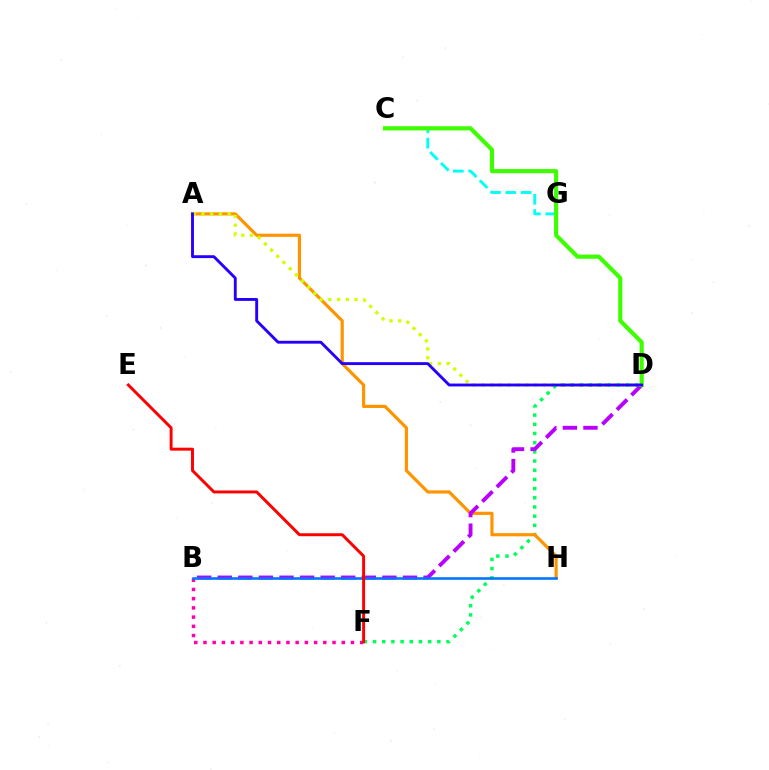{('B', 'F'): [{'color': '#ff00ac', 'line_style': 'dotted', 'thickness': 2.5}], ('D', 'F'): [{'color': '#00ff5c', 'line_style': 'dotted', 'thickness': 2.5}], ('A', 'H'): [{'color': '#ff9400', 'line_style': 'solid', 'thickness': 2.28}], ('B', 'D'): [{'color': '#b900ff', 'line_style': 'dashed', 'thickness': 2.8}], ('B', 'H'): [{'color': '#0074ff', 'line_style': 'solid', 'thickness': 1.85}], ('A', 'D'): [{'color': '#d1ff00', 'line_style': 'dotted', 'thickness': 2.38}, {'color': '#2500ff', 'line_style': 'solid', 'thickness': 2.07}], ('C', 'G'): [{'color': '#00fff6', 'line_style': 'dashed', 'thickness': 2.08}], ('C', 'D'): [{'color': '#3dff00', 'line_style': 'solid', 'thickness': 2.99}], ('E', 'F'): [{'color': '#ff0000', 'line_style': 'solid', 'thickness': 2.12}]}